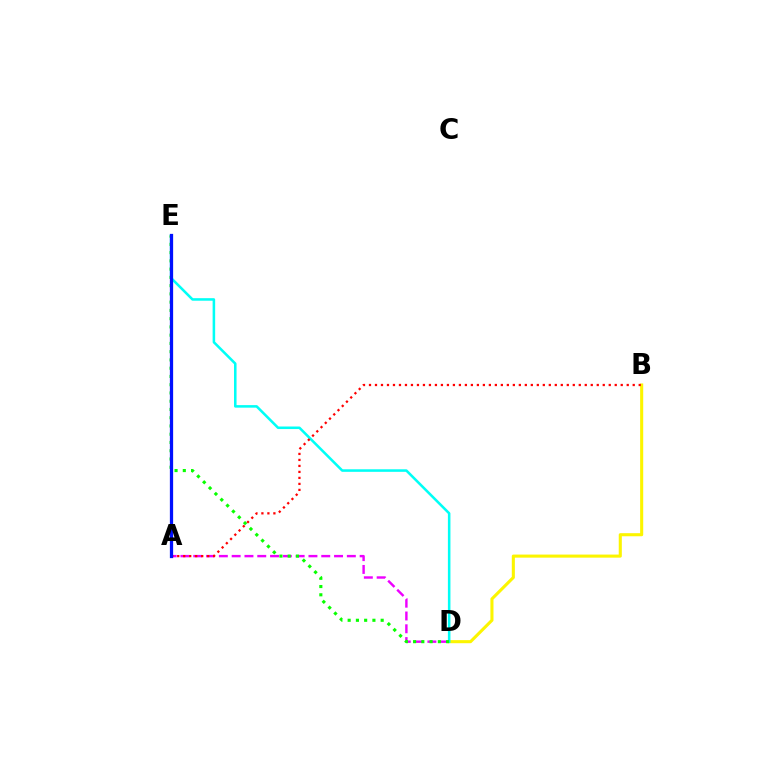{('B', 'D'): [{'color': '#fcf500', 'line_style': 'solid', 'thickness': 2.22}], ('A', 'D'): [{'color': '#ee00ff', 'line_style': 'dashed', 'thickness': 1.74}], ('D', 'E'): [{'color': '#00fff6', 'line_style': 'solid', 'thickness': 1.83}, {'color': '#08ff00', 'line_style': 'dotted', 'thickness': 2.24}], ('A', 'B'): [{'color': '#ff0000', 'line_style': 'dotted', 'thickness': 1.63}], ('A', 'E'): [{'color': '#0010ff', 'line_style': 'solid', 'thickness': 2.34}]}